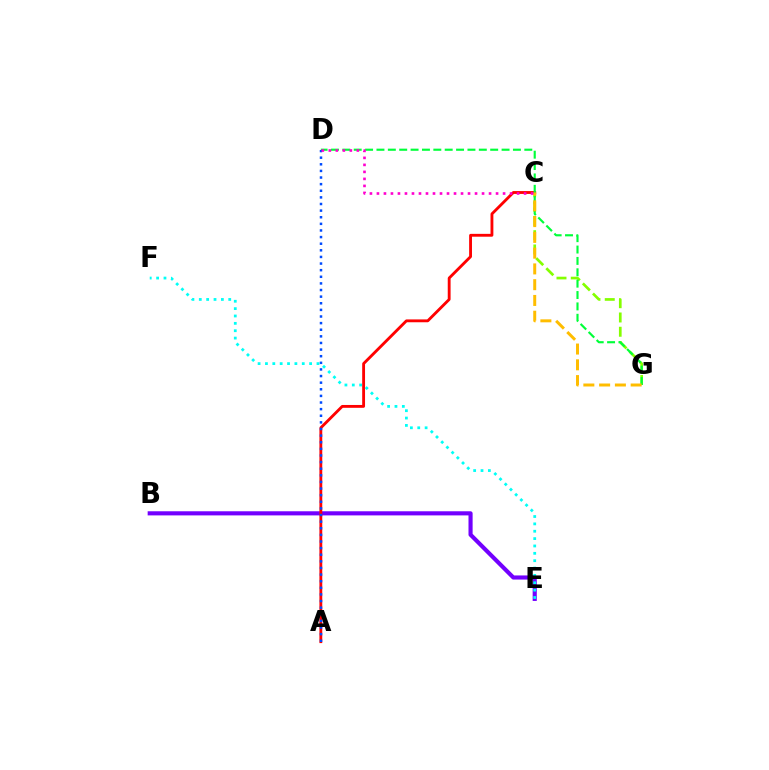{('B', 'E'): [{'color': '#7200ff', 'line_style': 'solid', 'thickness': 2.97}], ('A', 'C'): [{'color': '#ff0000', 'line_style': 'solid', 'thickness': 2.05}], ('E', 'F'): [{'color': '#00fff6', 'line_style': 'dotted', 'thickness': 2.0}], ('C', 'G'): [{'color': '#84ff00', 'line_style': 'dashed', 'thickness': 1.94}, {'color': '#ffbd00', 'line_style': 'dashed', 'thickness': 2.14}], ('D', 'G'): [{'color': '#00ff39', 'line_style': 'dashed', 'thickness': 1.55}], ('A', 'D'): [{'color': '#004bff', 'line_style': 'dotted', 'thickness': 1.8}], ('C', 'D'): [{'color': '#ff00cf', 'line_style': 'dotted', 'thickness': 1.9}]}